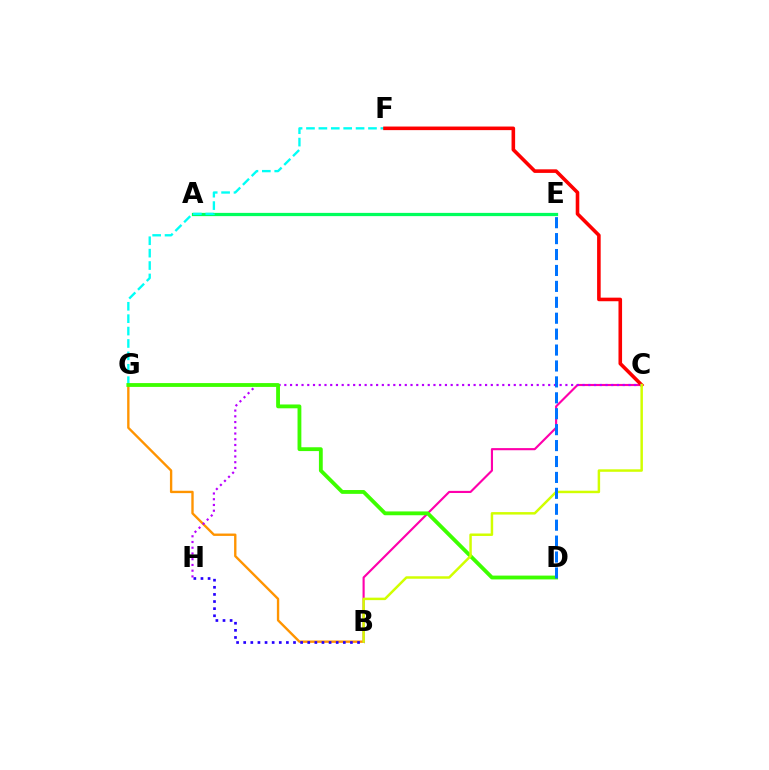{('A', 'E'): [{'color': '#00ff5c', 'line_style': 'solid', 'thickness': 2.33}], ('B', 'G'): [{'color': '#ff9400', 'line_style': 'solid', 'thickness': 1.7}], ('F', 'G'): [{'color': '#00fff6', 'line_style': 'dashed', 'thickness': 1.68}], ('B', 'H'): [{'color': '#2500ff', 'line_style': 'dotted', 'thickness': 1.93}], ('B', 'C'): [{'color': '#ff00ac', 'line_style': 'solid', 'thickness': 1.54}, {'color': '#d1ff00', 'line_style': 'solid', 'thickness': 1.78}], ('C', 'F'): [{'color': '#ff0000', 'line_style': 'solid', 'thickness': 2.58}], ('C', 'H'): [{'color': '#b900ff', 'line_style': 'dotted', 'thickness': 1.56}], ('D', 'G'): [{'color': '#3dff00', 'line_style': 'solid', 'thickness': 2.75}], ('D', 'E'): [{'color': '#0074ff', 'line_style': 'dashed', 'thickness': 2.16}]}